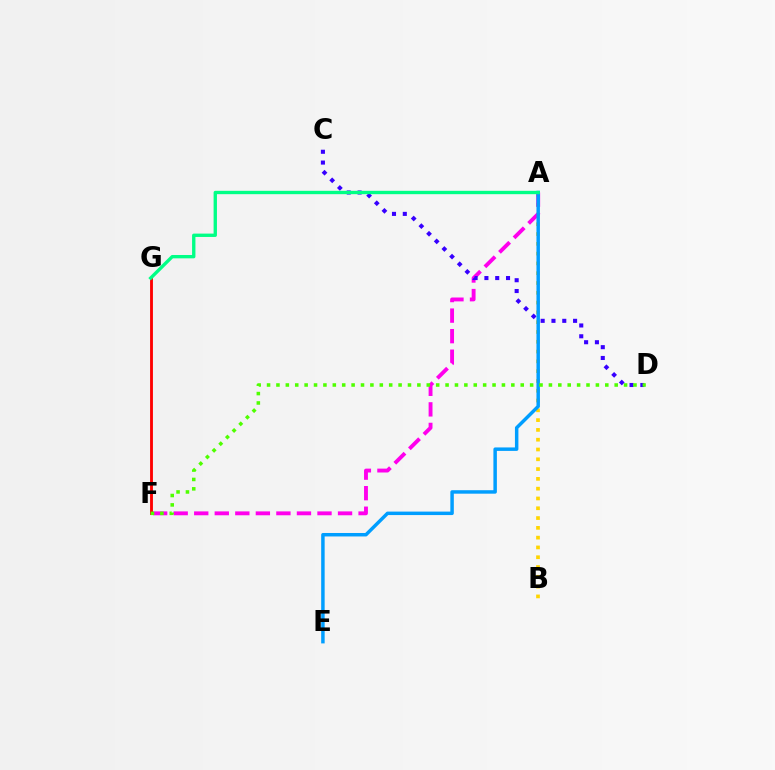{('A', 'B'): [{'color': '#ffd500', 'line_style': 'dotted', 'thickness': 2.66}], ('A', 'F'): [{'color': '#ff00ed', 'line_style': 'dashed', 'thickness': 2.79}], ('F', 'G'): [{'color': '#ff0000', 'line_style': 'solid', 'thickness': 2.05}], ('C', 'D'): [{'color': '#3700ff', 'line_style': 'dotted', 'thickness': 2.94}], ('A', 'E'): [{'color': '#009eff', 'line_style': 'solid', 'thickness': 2.5}], ('A', 'G'): [{'color': '#00ff86', 'line_style': 'solid', 'thickness': 2.41}], ('D', 'F'): [{'color': '#4fff00', 'line_style': 'dotted', 'thickness': 2.55}]}